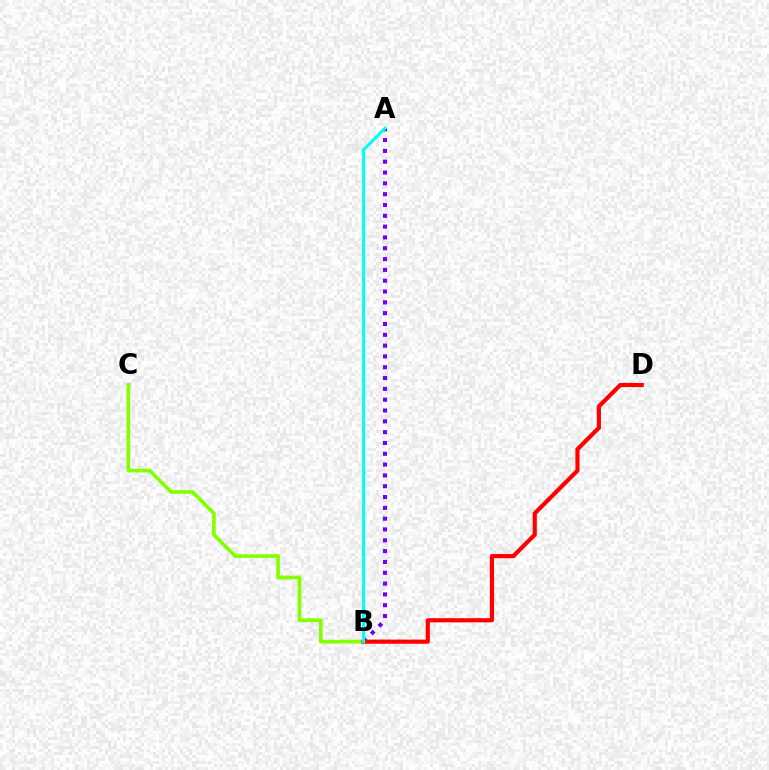{('B', 'C'): [{'color': '#84ff00', 'line_style': 'solid', 'thickness': 2.64}], ('A', 'B'): [{'color': '#7200ff', 'line_style': 'dotted', 'thickness': 2.94}, {'color': '#00fff6', 'line_style': 'solid', 'thickness': 2.22}], ('B', 'D'): [{'color': '#ff0000', 'line_style': 'solid', 'thickness': 2.99}]}